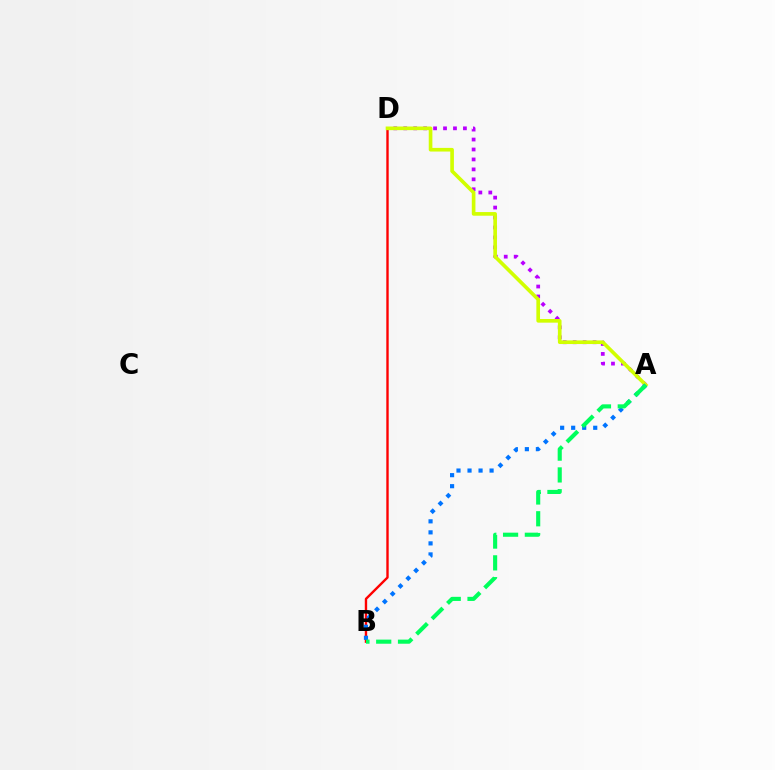{('A', 'D'): [{'color': '#b900ff', 'line_style': 'dotted', 'thickness': 2.7}, {'color': '#d1ff00', 'line_style': 'solid', 'thickness': 2.62}], ('B', 'D'): [{'color': '#ff0000', 'line_style': 'solid', 'thickness': 1.72}], ('A', 'B'): [{'color': '#0074ff', 'line_style': 'dotted', 'thickness': 3.0}, {'color': '#00ff5c', 'line_style': 'dashed', 'thickness': 2.96}]}